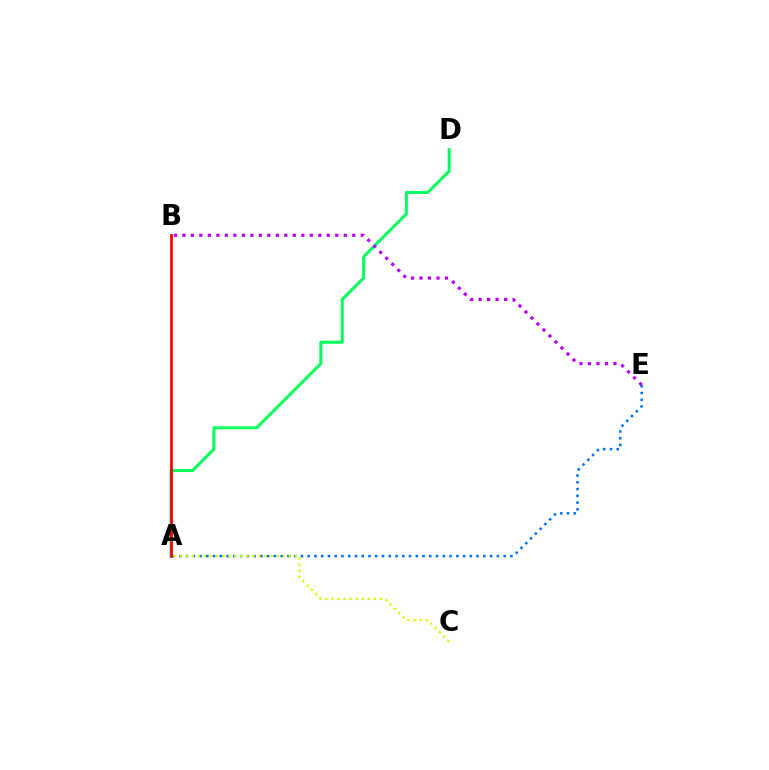{('A', 'E'): [{'color': '#0074ff', 'line_style': 'dotted', 'thickness': 1.84}], ('A', 'D'): [{'color': '#00ff5c', 'line_style': 'solid', 'thickness': 2.16}], ('A', 'B'): [{'color': '#ff0000', 'line_style': 'solid', 'thickness': 1.96}], ('B', 'E'): [{'color': '#b900ff', 'line_style': 'dotted', 'thickness': 2.31}], ('A', 'C'): [{'color': '#d1ff00', 'line_style': 'dotted', 'thickness': 1.65}]}